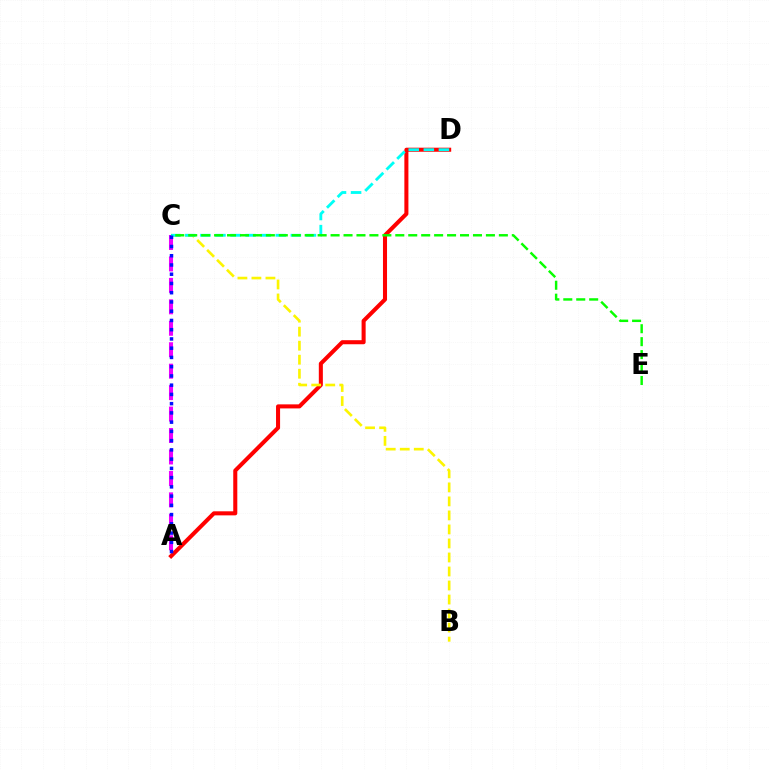{('A', 'D'): [{'color': '#ff0000', 'line_style': 'solid', 'thickness': 2.92}], ('A', 'C'): [{'color': '#ee00ff', 'line_style': 'dashed', 'thickness': 2.91}, {'color': '#0010ff', 'line_style': 'dotted', 'thickness': 2.51}], ('B', 'C'): [{'color': '#fcf500', 'line_style': 'dashed', 'thickness': 1.9}], ('C', 'D'): [{'color': '#00fff6', 'line_style': 'dashed', 'thickness': 2.05}], ('C', 'E'): [{'color': '#08ff00', 'line_style': 'dashed', 'thickness': 1.76}]}